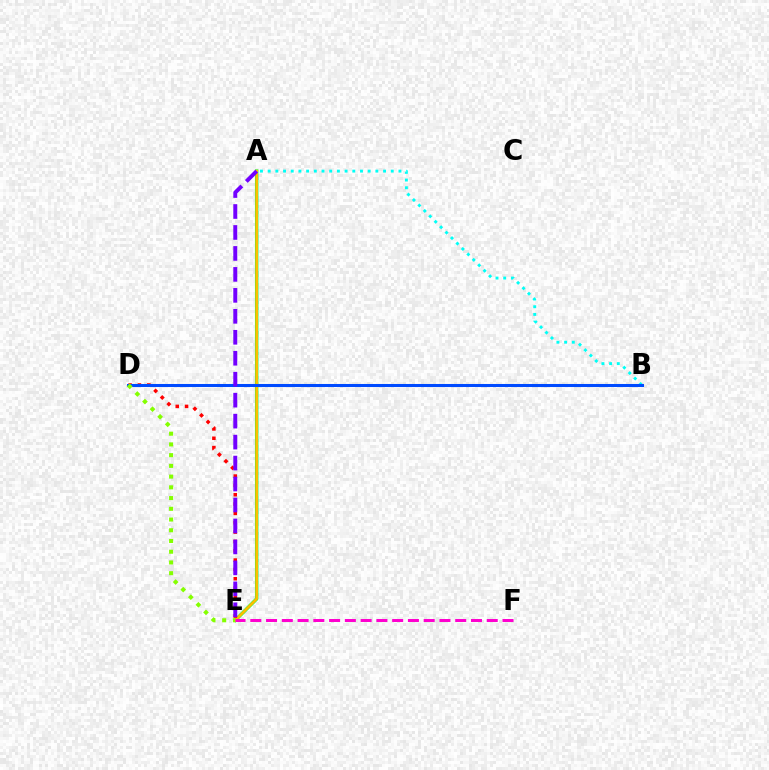{('A', 'E'): [{'color': '#00ff39', 'line_style': 'solid', 'thickness': 2.46}, {'color': '#ffbd00', 'line_style': 'solid', 'thickness': 1.91}, {'color': '#7200ff', 'line_style': 'dashed', 'thickness': 2.85}], ('A', 'B'): [{'color': '#00fff6', 'line_style': 'dotted', 'thickness': 2.09}], ('D', 'E'): [{'color': '#ff0000', 'line_style': 'dotted', 'thickness': 2.54}, {'color': '#84ff00', 'line_style': 'dotted', 'thickness': 2.92}], ('B', 'D'): [{'color': '#004bff', 'line_style': 'solid', 'thickness': 2.19}], ('E', 'F'): [{'color': '#ff00cf', 'line_style': 'dashed', 'thickness': 2.14}]}